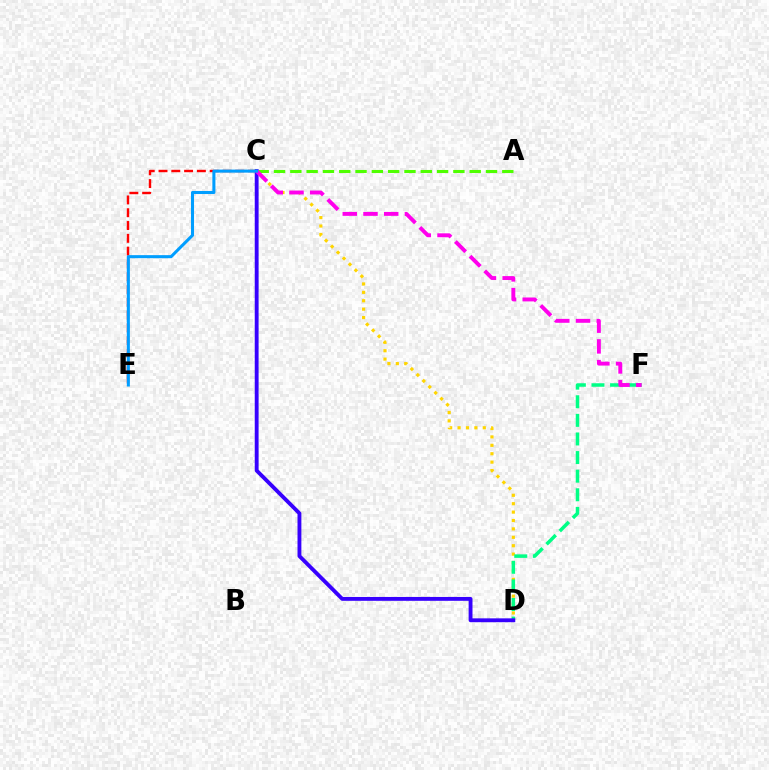{('C', 'D'): [{'color': '#ffd500', 'line_style': 'dotted', 'thickness': 2.28}, {'color': '#3700ff', 'line_style': 'solid', 'thickness': 2.77}], ('D', 'F'): [{'color': '#00ff86', 'line_style': 'dashed', 'thickness': 2.53}], ('A', 'C'): [{'color': '#4fff00', 'line_style': 'dashed', 'thickness': 2.22}], ('C', 'E'): [{'color': '#ff0000', 'line_style': 'dashed', 'thickness': 1.74}, {'color': '#009eff', 'line_style': 'solid', 'thickness': 2.2}], ('C', 'F'): [{'color': '#ff00ed', 'line_style': 'dashed', 'thickness': 2.81}]}